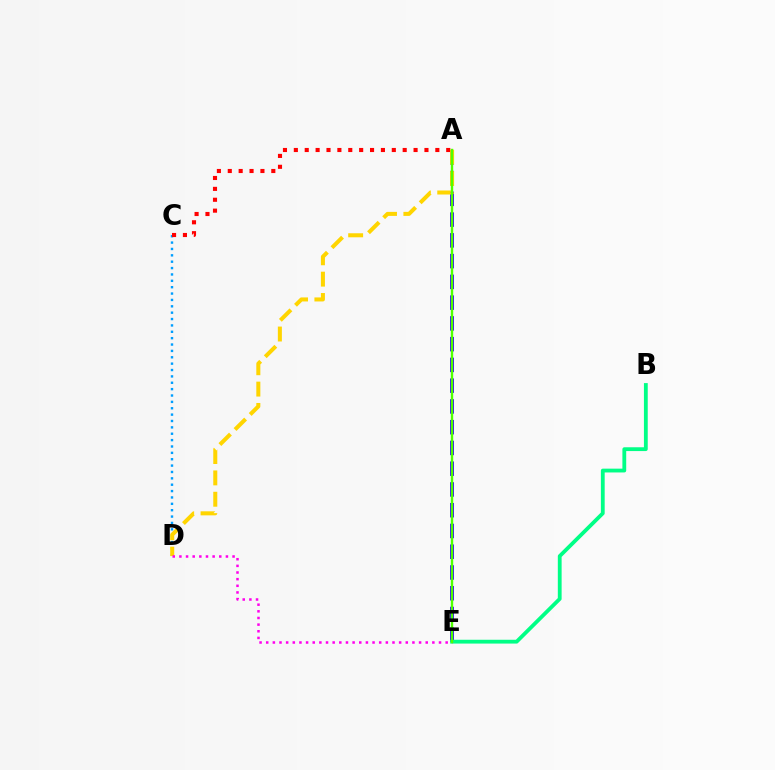{('C', 'D'): [{'color': '#009eff', 'line_style': 'dotted', 'thickness': 1.73}], ('A', 'E'): [{'color': '#3700ff', 'line_style': 'dashed', 'thickness': 2.82}, {'color': '#4fff00', 'line_style': 'solid', 'thickness': 1.72}], ('A', 'C'): [{'color': '#ff0000', 'line_style': 'dotted', 'thickness': 2.96}], ('B', 'E'): [{'color': '#00ff86', 'line_style': 'solid', 'thickness': 2.74}], ('A', 'D'): [{'color': '#ffd500', 'line_style': 'dashed', 'thickness': 2.9}], ('D', 'E'): [{'color': '#ff00ed', 'line_style': 'dotted', 'thickness': 1.81}]}